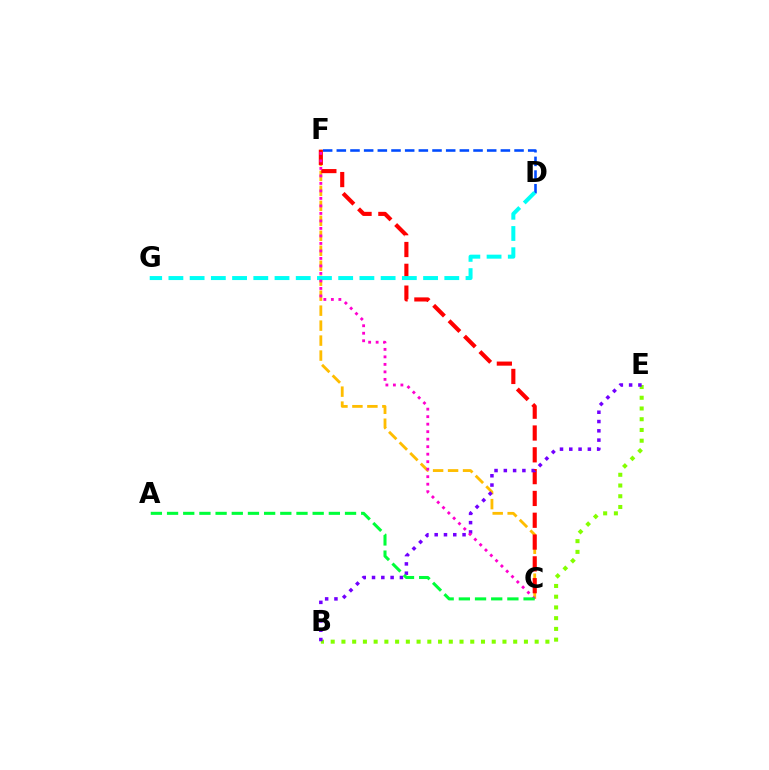{('D', 'F'): [{'color': '#004bff', 'line_style': 'dashed', 'thickness': 1.86}], ('C', 'F'): [{'color': '#ffbd00', 'line_style': 'dashed', 'thickness': 2.03}, {'color': '#ff0000', 'line_style': 'dashed', 'thickness': 2.96}, {'color': '#ff00cf', 'line_style': 'dotted', 'thickness': 2.04}], ('B', 'E'): [{'color': '#84ff00', 'line_style': 'dotted', 'thickness': 2.92}, {'color': '#7200ff', 'line_style': 'dotted', 'thickness': 2.52}], ('D', 'G'): [{'color': '#00fff6', 'line_style': 'dashed', 'thickness': 2.88}], ('A', 'C'): [{'color': '#00ff39', 'line_style': 'dashed', 'thickness': 2.2}]}